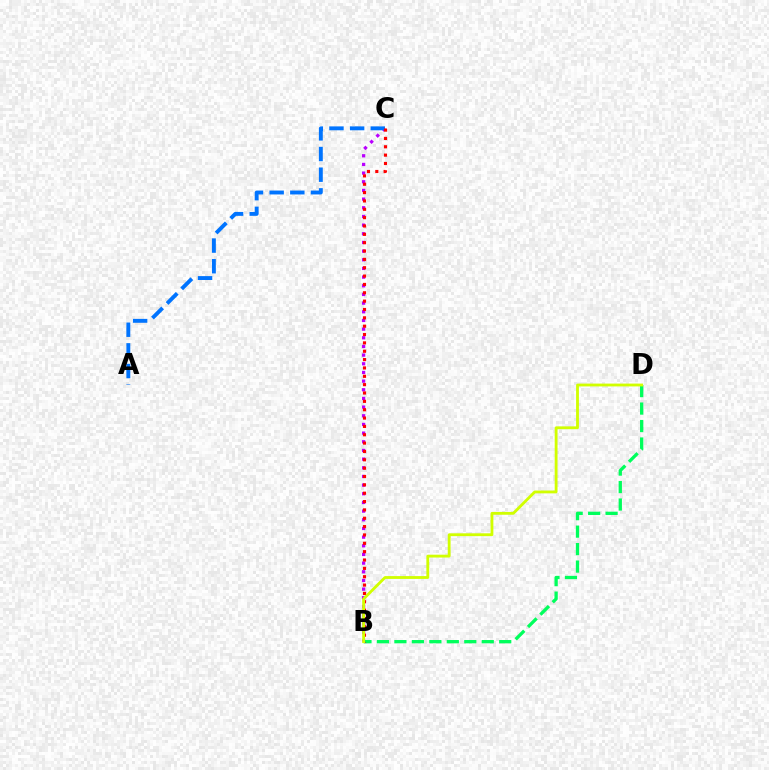{('B', 'C'): [{'color': '#b900ff', 'line_style': 'dotted', 'thickness': 2.35}, {'color': '#ff0000', 'line_style': 'dotted', 'thickness': 2.27}], ('B', 'D'): [{'color': '#00ff5c', 'line_style': 'dashed', 'thickness': 2.37}, {'color': '#d1ff00', 'line_style': 'solid', 'thickness': 2.04}], ('A', 'C'): [{'color': '#0074ff', 'line_style': 'dashed', 'thickness': 2.81}]}